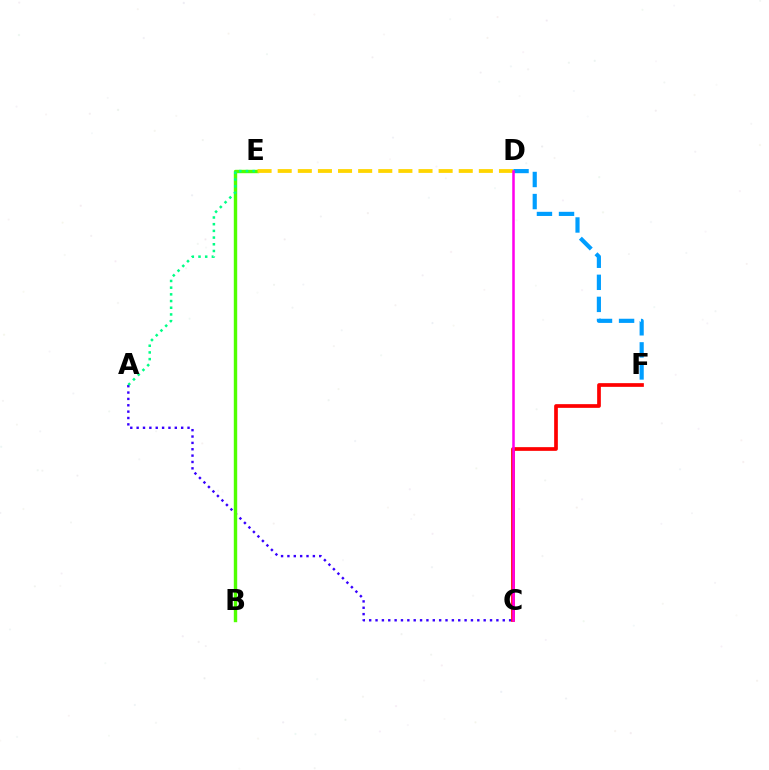{('D', 'F'): [{'color': '#009eff', 'line_style': 'dashed', 'thickness': 3.0}], ('A', 'C'): [{'color': '#3700ff', 'line_style': 'dotted', 'thickness': 1.73}], ('C', 'F'): [{'color': '#ff0000', 'line_style': 'solid', 'thickness': 2.66}], ('B', 'E'): [{'color': '#4fff00', 'line_style': 'solid', 'thickness': 2.45}], ('A', 'E'): [{'color': '#00ff86', 'line_style': 'dotted', 'thickness': 1.82}], ('D', 'E'): [{'color': '#ffd500', 'line_style': 'dashed', 'thickness': 2.73}], ('C', 'D'): [{'color': '#ff00ed', 'line_style': 'solid', 'thickness': 1.83}]}